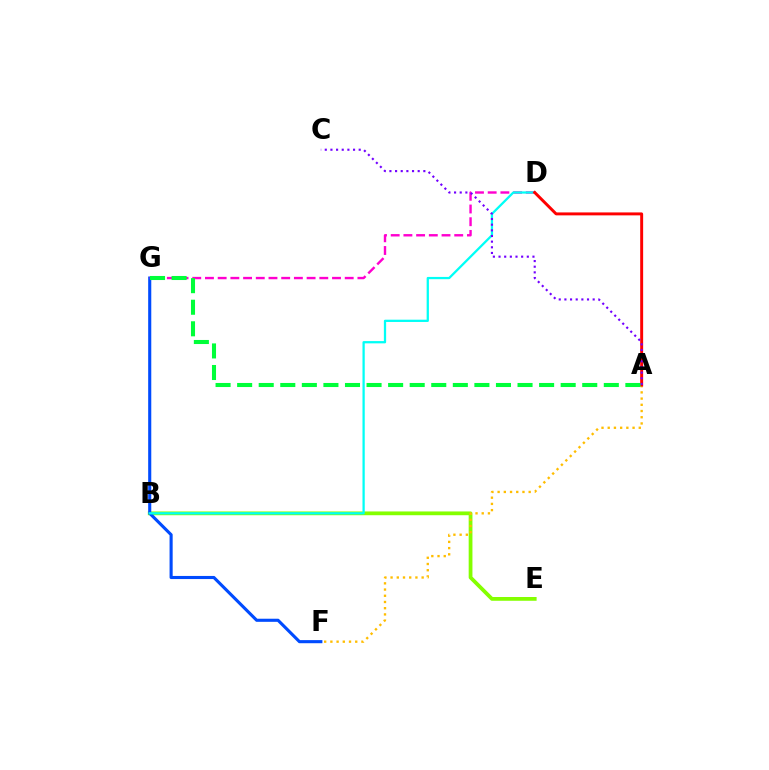{('B', 'E'): [{'color': '#84ff00', 'line_style': 'solid', 'thickness': 2.71}], ('A', 'F'): [{'color': '#ffbd00', 'line_style': 'dotted', 'thickness': 1.69}], ('F', 'G'): [{'color': '#004bff', 'line_style': 'solid', 'thickness': 2.23}], ('D', 'G'): [{'color': '#ff00cf', 'line_style': 'dashed', 'thickness': 1.73}], ('B', 'D'): [{'color': '#00fff6', 'line_style': 'solid', 'thickness': 1.63}], ('A', 'D'): [{'color': '#ff0000', 'line_style': 'solid', 'thickness': 2.12}], ('A', 'C'): [{'color': '#7200ff', 'line_style': 'dotted', 'thickness': 1.54}], ('A', 'G'): [{'color': '#00ff39', 'line_style': 'dashed', 'thickness': 2.93}]}